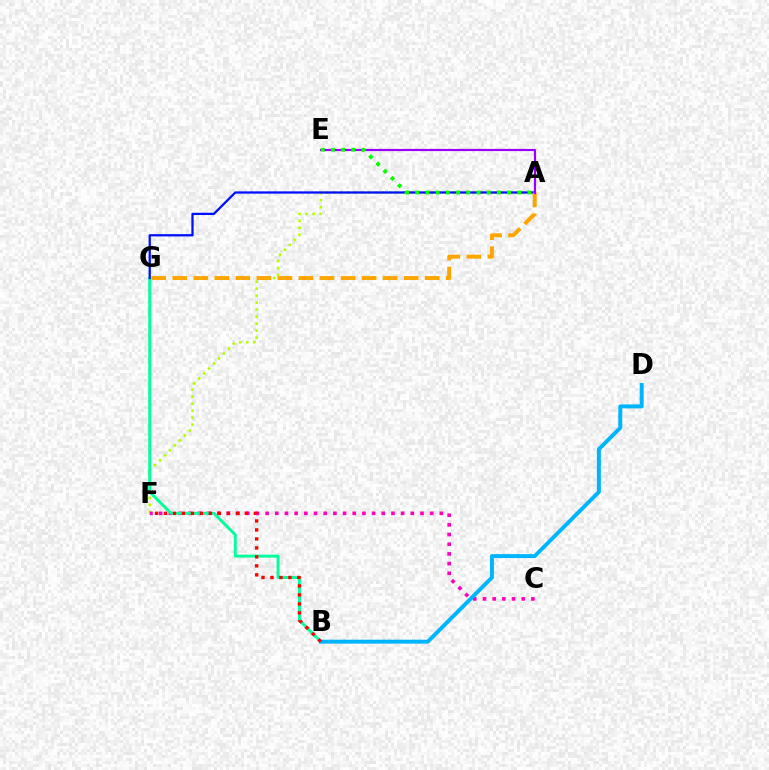{('A', 'F'): [{'color': '#b3ff00', 'line_style': 'dotted', 'thickness': 1.9}], ('C', 'F'): [{'color': '#ff00bd', 'line_style': 'dotted', 'thickness': 2.63}], ('B', 'G'): [{'color': '#00ff9d', 'line_style': 'solid', 'thickness': 2.12}], ('A', 'G'): [{'color': '#0010ff', 'line_style': 'solid', 'thickness': 1.64}, {'color': '#ffa500', 'line_style': 'dashed', 'thickness': 2.86}], ('B', 'D'): [{'color': '#00b5ff', 'line_style': 'solid', 'thickness': 2.84}], ('A', 'E'): [{'color': '#9b00ff', 'line_style': 'solid', 'thickness': 1.57}, {'color': '#08ff00', 'line_style': 'dotted', 'thickness': 2.77}], ('B', 'F'): [{'color': '#ff0000', 'line_style': 'dotted', 'thickness': 2.44}]}